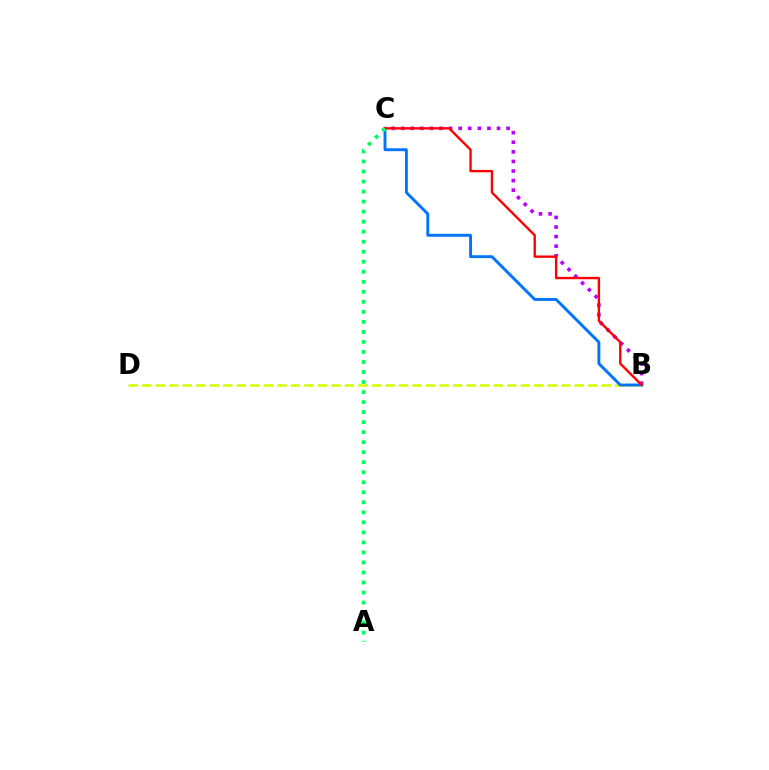{('B', 'C'): [{'color': '#b900ff', 'line_style': 'dotted', 'thickness': 2.6}, {'color': '#0074ff', 'line_style': 'solid', 'thickness': 2.09}, {'color': '#ff0000', 'line_style': 'solid', 'thickness': 1.7}], ('B', 'D'): [{'color': '#d1ff00', 'line_style': 'dashed', 'thickness': 1.84}], ('A', 'C'): [{'color': '#00ff5c', 'line_style': 'dotted', 'thickness': 2.72}]}